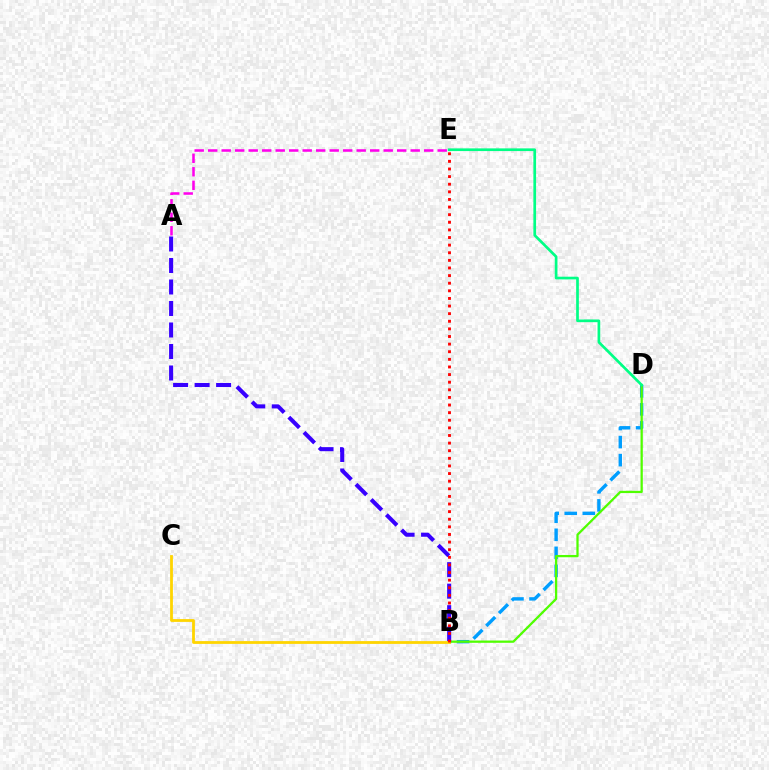{('B', 'D'): [{'color': '#009eff', 'line_style': 'dashed', 'thickness': 2.45}, {'color': '#4fff00', 'line_style': 'solid', 'thickness': 1.63}], ('A', 'B'): [{'color': '#3700ff', 'line_style': 'dashed', 'thickness': 2.92}], ('B', 'C'): [{'color': '#ffd500', 'line_style': 'solid', 'thickness': 2.01}], ('D', 'E'): [{'color': '#00ff86', 'line_style': 'solid', 'thickness': 1.94}], ('B', 'E'): [{'color': '#ff0000', 'line_style': 'dotted', 'thickness': 2.07}], ('A', 'E'): [{'color': '#ff00ed', 'line_style': 'dashed', 'thickness': 1.83}]}